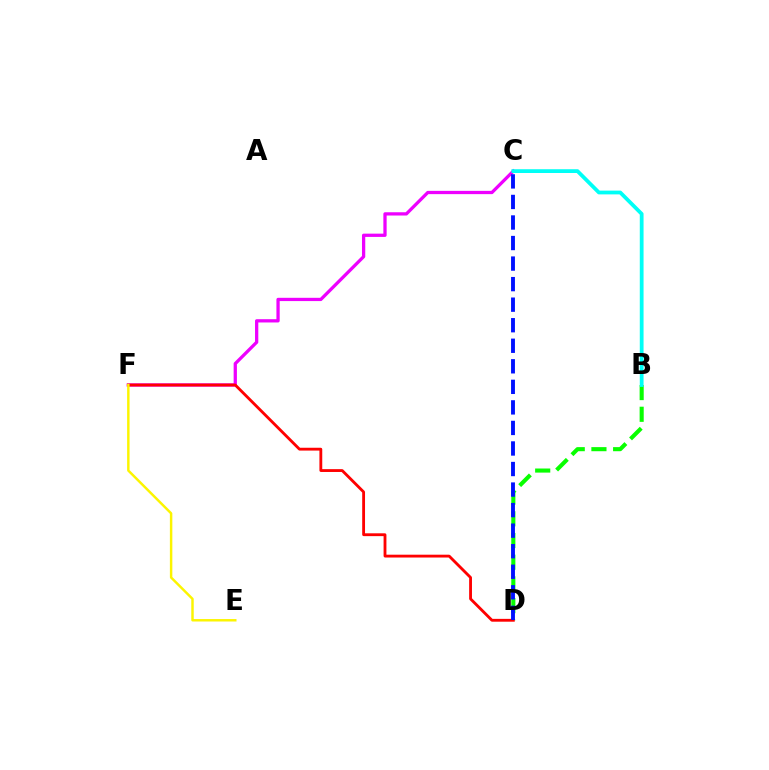{('B', 'D'): [{'color': '#08ff00', 'line_style': 'dashed', 'thickness': 2.95}], ('C', 'F'): [{'color': '#ee00ff', 'line_style': 'solid', 'thickness': 2.35}], ('D', 'F'): [{'color': '#ff0000', 'line_style': 'solid', 'thickness': 2.04}], ('E', 'F'): [{'color': '#fcf500', 'line_style': 'solid', 'thickness': 1.76}], ('C', 'D'): [{'color': '#0010ff', 'line_style': 'dashed', 'thickness': 2.79}], ('B', 'C'): [{'color': '#00fff6', 'line_style': 'solid', 'thickness': 2.72}]}